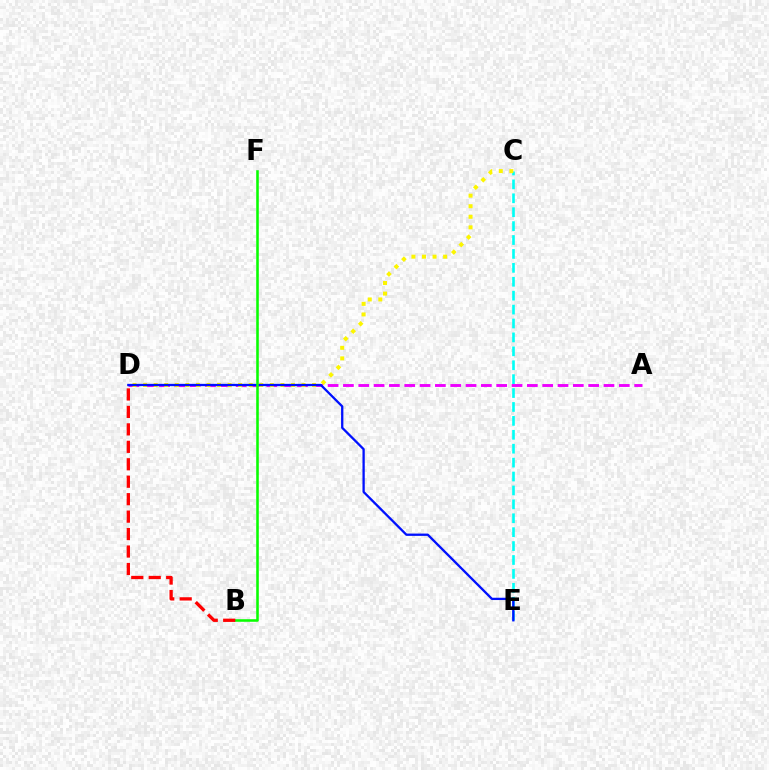{('A', 'D'): [{'color': '#ee00ff', 'line_style': 'dashed', 'thickness': 2.08}], ('C', 'E'): [{'color': '#00fff6', 'line_style': 'dashed', 'thickness': 1.89}], ('C', 'D'): [{'color': '#fcf500', 'line_style': 'dotted', 'thickness': 2.87}], ('D', 'E'): [{'color': '#0010ff', 'line_style': 'solid', 'thickness': 1.65}], ('B', 'F'): [{'color': '#08ff00', 'line_style': 'solid', 'thickness': 1.84}], ('B', 'D'): [{'color': '#ff0000', 'line_style': 'dashed', 'thickness': 2.37}]}